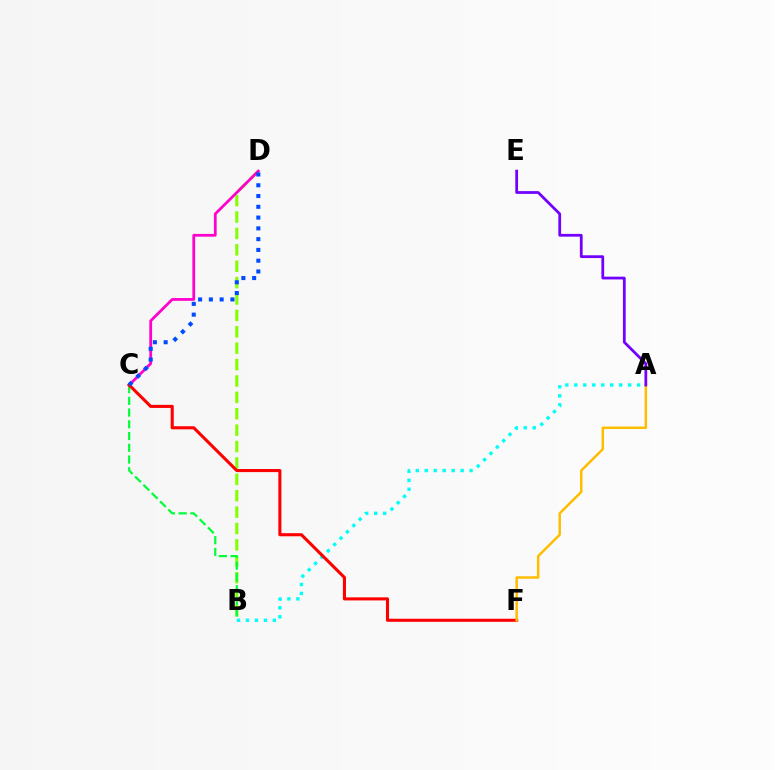{('B', 'D'): [{'color': '#84ff00', 'line_style': 'dashed', 'thickness': 2.23}], ('B', 'C'): [{'color': '#00ff39', 'line_style': 'dashed', 'thickness': 1.59}], ('C', 'D'): [{'color': '#ff00cf', 'line_style': 'solid', 'thickness': 1.99}, {'color': '#004bff', 'line_style': 'dotted', 'thickness': 2.93}], ('A', 'B'): [{'color': '#00fff6', 'line_style': 'dotted', 'thickness': 2.44}], ('C', 'F'): [{'color': '#ff0000', 'line_style': 'solid', 'thickness': 2.22}], ('A', 'F'): [{'color': '#ffbd00', 'line_style': 'solid', 'thickness': 1.79}], ('A', 'E'): [{'color': '#7200ff', 'line_style': 'solid', 'thickness': 1.99}]}